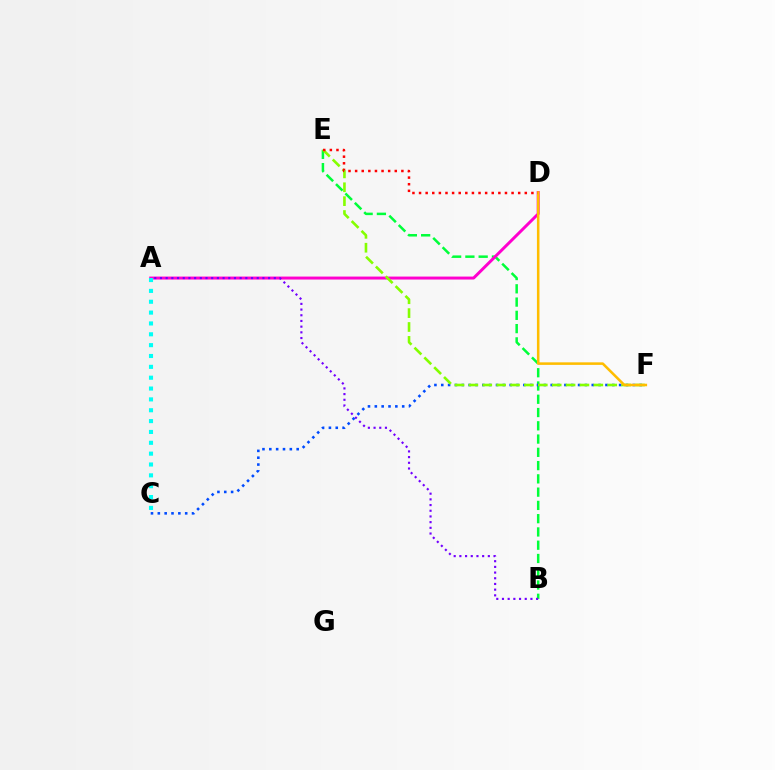{('B', 'E'): [{'color': '#00ff39', 'line_style': 'dashed', 'thickness': 1.8}], ('C', 'F'): [{'color': '#004bff', 'line_style': 'dotted', 'thickness': 1.86}], ('A', 'D'): [{'color': '#ff00cf', 'line_style': 'solid', 'thickness': 2.14}], ('E', 'F'): [{'color': '#84ff00', 'line_style': 'dashed', 'thickness': 1.89}], ('D', 'F'): [{'color': '#ffbd00', 'line_style': 'solid', 'thickness': 1.84}], ('A', 'B'): [{'color': '#7200ff', 'line_style': 'dotted', 'thickness': 1.55}], ('D', 'E'): [{'color': '#ff0000', 'line_style': 'dotted', 'thickness': 1.8}], ('A', 'C'): [{'color': '#00fff6', 'line_style': 'dotted', 'thickness': 2.95}]}